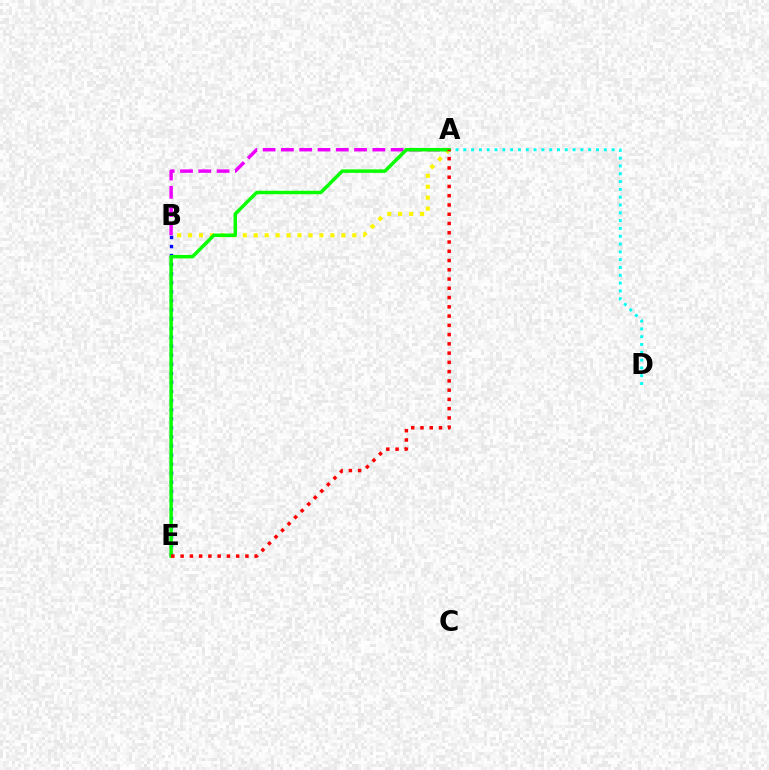{('A', 'D'): [{'color': '#00fff6', 'line_style': 'dotted', 'thickness': 2.12}], ('A', 'B'): [{'color': '#ee00ff', 'line_style': 'dashed', 'thickness': 2.48}, {'color': '#fcf500', 'line_style': 'dotted', 'thickness': 2.98}], ('B', 'E'): [{'color': '#0010ff', 'line_style': 'dotted', 'thickness': 2.46}], ('A', 'E'): [{'color': '#08ff00', 'line_style': 'solid', 'thickness': 2.5}, {'color': '#ff0000', 'line_style': 'dotted', 'thickness': 2.52}]}